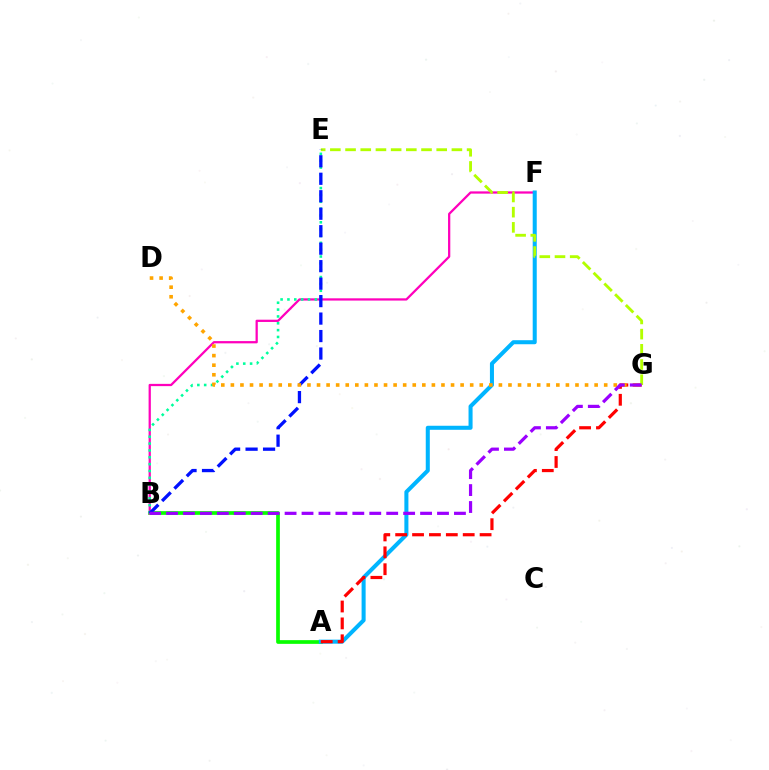{('A', 'B'): [{'color': '#08ff00', 'line_style': 'solid', 'thickness': 2.67}], ('B', 'F'): [{'color': '#ff00bd', 'line_style': 'solid', 'thickness': 1.63}], ('B', 'E'): [{'color': '#00ff9d', 'line_style': 'dotted', 'thickness': 1.86}, {'color': '#0010ff', 'line_style': 'dashed', 'thickness': 2.37}], ('A', 'F'): [{'color': '#00b5ff', 'line_style': 'solid', 'thickness': 2.91}], ('A', 'G'): [{'color': '#ff0000', 'line_style': 'dashed', 'thickness': 2.29}], ('E', 'G'): [{'color': '#b3ff00', 'line_style': 'dashed', 'thickness': 2.06}], ('D', 'G'): [{'color': '#ffa500', 'line_style': 'dotted', 'thickness': 2.6}], ('B', 'G'): [{'color': '#9b00ff', 'line_style': 'dashed', 'thickness': 2.3}]}